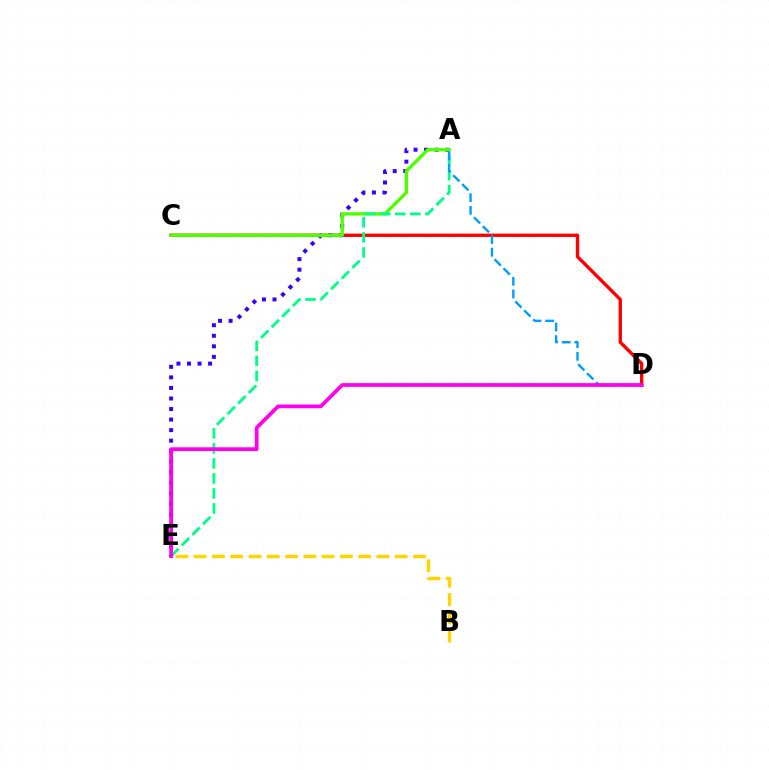{('C', 'D'): [{'color': '#ff0000', 'line_style': 'solid', 'thickness': 2.41}], ('A', 'E'): [{'color': '#3700ff', 'line_style': 'dotted', 'thickness': 2.87}, {'color': '#00ff86', 'line_style': 'dashed', 'thickness': 2.04}], ('A', 'C'): [{'color': '#4fff00', 'line_style': 'solid', 'thickness': 2.42}], ('A', 'D'): [{'color': '#009eff', 'line_style': 'dashed', 'thickness': 1.72}], ('D', 'E'): [{'color': '#ff00ed', 'line_style': 'solid', 'thickness': 2.7}], ('B', 'E'): [{'color': '#ffd500', 'line_style': 'dashed', 'thickness': 2.48}]}